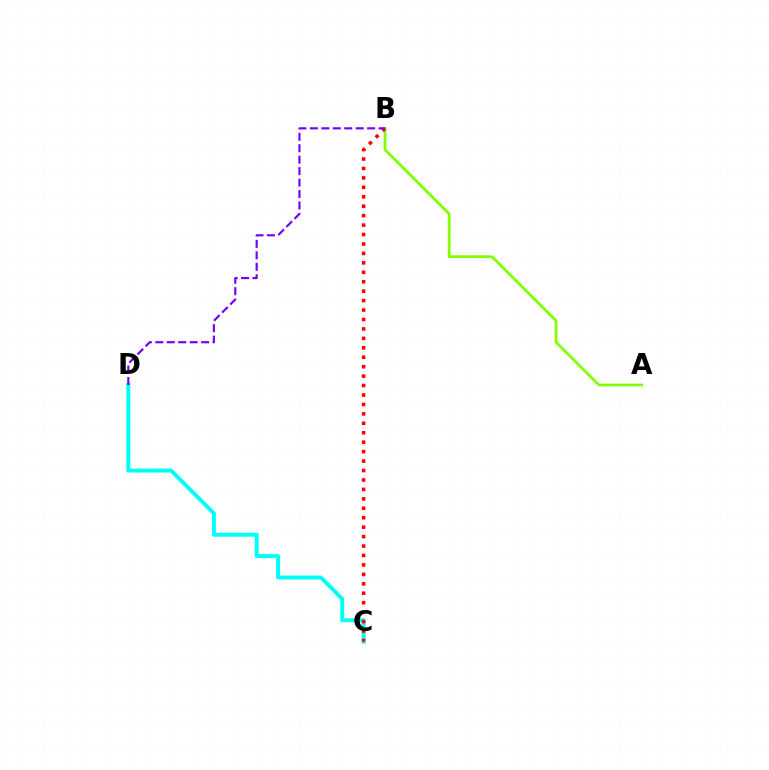{('C', 'D'): [{'color': '#00fff6', 'line_style': 'solid', 'thickness': 2.83}], ('A', 'B'): [{'color': '#84ff00', 'line_style': 'solid', 'thickness': 1.99}], ('B', 'C'): [{'color': '#ff0000', 'line_style': 'dotted', 'thickness': 2.56}], ('B', 'D'): [{'color': '#7200ff', 'line_style': 'dashed', 'thickness': 1.56}]}